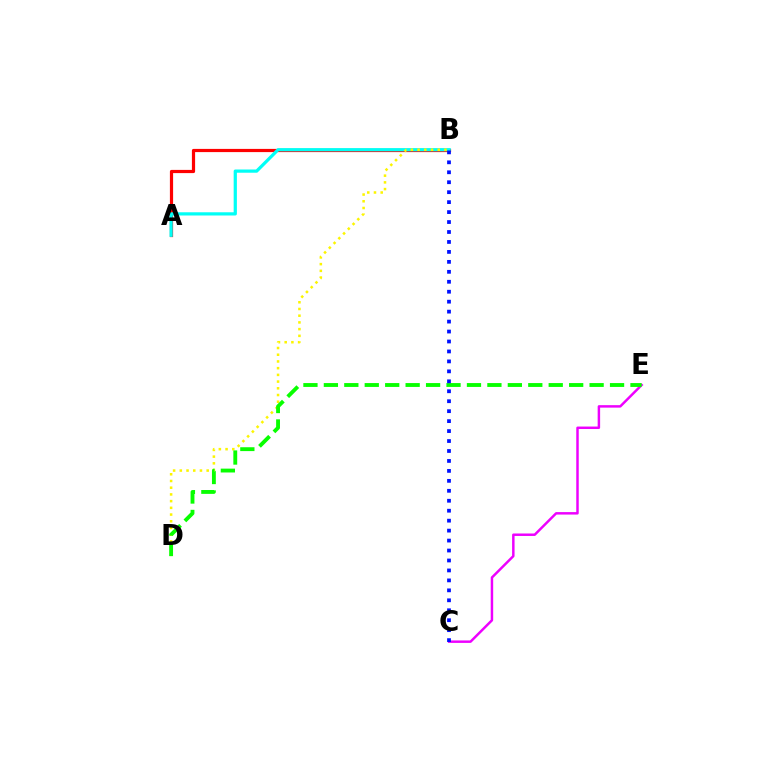{('C', 'E'): [{'color': '#ee00ff', 'line_style': 'solid', 'thickness': 1.78}], ('A', 'B'): [{'color': '#ff0000', 'line_style': 'solid', 'thickness': 2.31}, {'color': '#00fff6', 'line_style': 'solid', 'thickness': 2.32}], ('B', 'D'): [{'color': '#fcf500', 'line_style': 'dotted', 'thickness': 1.82}], ('D', 'E'): [{'color': '#08ff00', 'line_style': 'dashed', 'thickness': 2.78}], ('B', 'C'): [{'color': '#0010ff', 'line_style': 'dotted', 'thickness': 2.7}]}